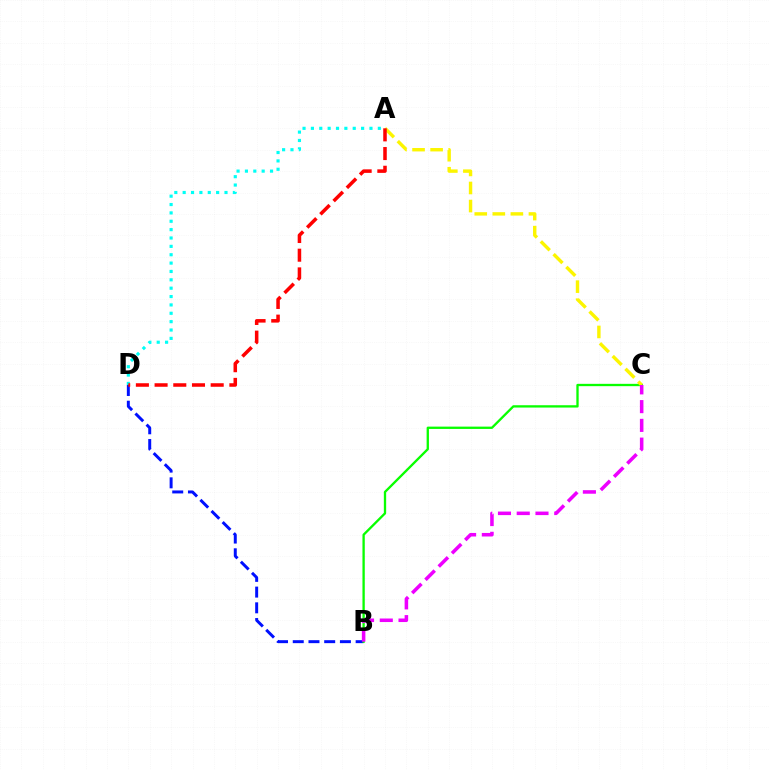{('B', 'D'): [{'color': '#0010ff', 'line_style': 'dashed', 'thickness': 2.14}], ('B', 'C'): [{'color': '#08ff00', 'line_style': 'solid', 'thickness': 1.67}, {'color': '#ee00ff', 'line_style': 'dashed', 'thickness': 2.55}], ('A', 'C'): [{'color': '#fcf500', 'line_style': 'dashed', 'thickness': 2.45}], ('A', 'D'): [{'color': '#00fff6', 'line_style': 'dotted', 'thickness': 2.27}, {'color': '#ff0000', 'line_style': 'dashed', 'thickness': 2.54}]}